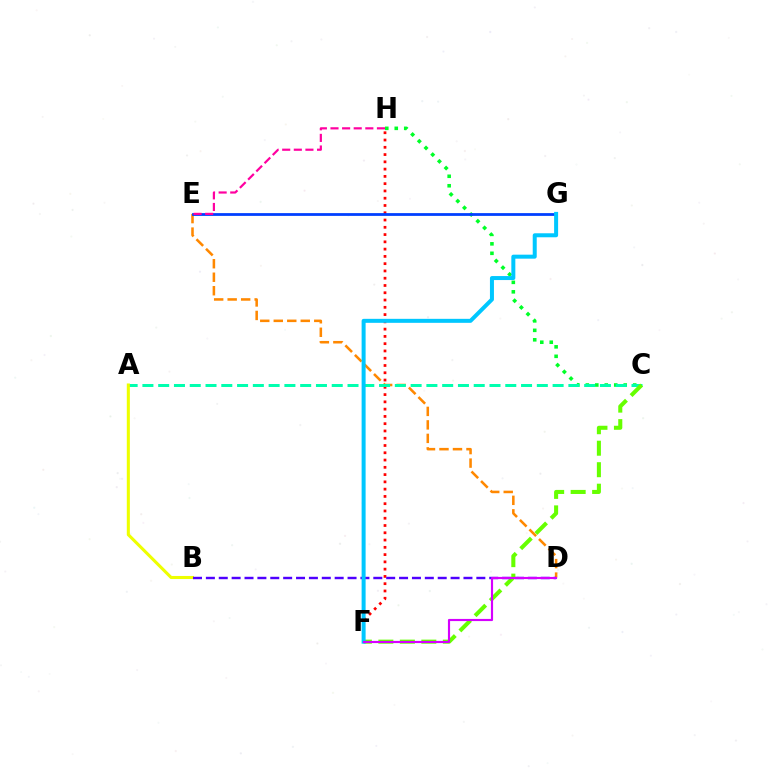{('F', 'H'): [{'color': '#ff0000', 'line_style': 'dotted', 'thickness': 1.98}], ('D', 'E'): [{'color': '#ff8800', 'line_style': 'dashed', 'thickness': 1.83}], ('C', 'H'): [{'color': '#00ff27', 'line_style': 'dotted', 'thickness': 2.57}], ('A', 'C'): [{'color': '#00ffaf', 'line_style': 'dashed', 'thickness': 2.14}], ('E', 'G'): [{'color': '#003fff', 'line_style': 'solid', 'thickness': 2.0}], ('A', 'B'): [{'color': '#eeff00', 'line_style': 'solid', 'thickness': 2.22}], ('C', 'F'): [{'color': '#66ff00', 'line_style': 'dashed', 'thickness': 2.92}], ('E', 'H'): [{'color': '#ff00a0', 'line_style': 'dashed', 'thickness': 1.58}], ('B', 'D'): [{'color': '#4f00ff', 'line_style': 'dashed', 'thickness': 1.75}], ('F', 'G'): [{'color': '#00c7ff', 'line_style': 'solid', 'thickness': 2.88}], ('D', 'F'): [{'color': '#d600ff', 'line_style': 'solid', 'thickness': 1.55}]}